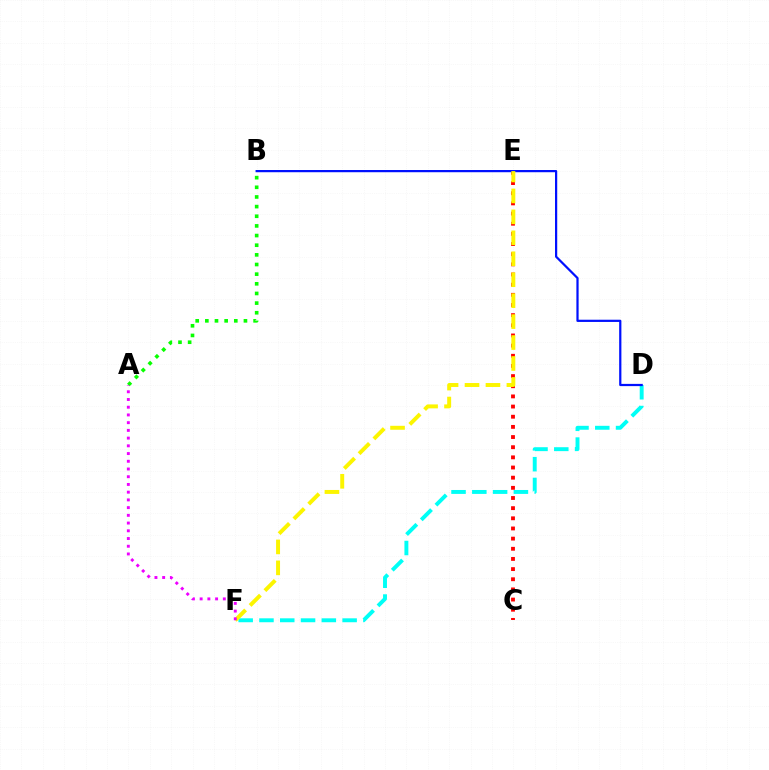{('C', 'E'): [{'color': '#ff0000', 'line_style': 'dotted', 'thickness': 2.76}], ('D', 'F'): [{'color': '#00fff6', 'line_style': 'dashed', 'thickness': 2.82}], ('B', 'D'): [{'color': '#0010ff', 'line_style': 'solid', 'thickness': 1.6}], ('A', 'B'): [{'color': '#08ff00', 'line_style': 'dotted', 'thickness': 2.62}], ('E', 'F'): [{'color': '#fcf500', 'line_style': 'dashed', 'thickness': 2.85}], ('A', 'F'): [{'color': '#ee00ff', 'line_style': 'dotted', 'thickness': 2.1}]}